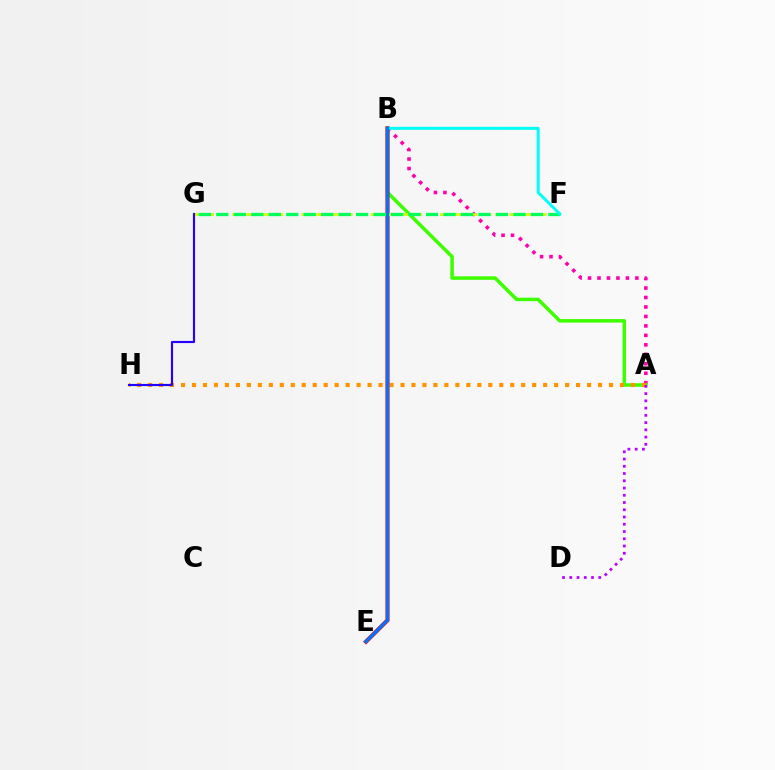{('A', 'B'): [{'color': '#ff00ac', 'line_style': 'dotted', 'thickness': 2.57}, {'color': '#3dff00', 'line_style': 'solid', 'thickness': 2.53}], ('A', 'H'): [{'color': '#ff9400', 'line_style': 'dotted', 'thickness': 2.98}], ('A', 'D'): [{'color': '#b900ff', 'line_style': 'dotted', 'thickness': 1.97}], ('B', 'E'): [{'color': '#ff0000', 'line_style': 'solid', 'thickness': 2.98}, {'color': '#0074ff', 'line_style': 'solid', 'thickness': 2.29}], ('F', 'G'): [{'color': '#d1ff00', 'line_style': 'dashed', 'thickness': 1.88}, {'color': '#00ff5c', 'line_style': 'dashed', 'thickness': 2.37}], ('G', 'H'): [{'color': '#2500ff', 'line_style': 'solid', 'thickness': 1.55}], ('B', 'F'): [{'color': '#00fff6', 'line_style': 'solid', 'thickness': 2.16}]}